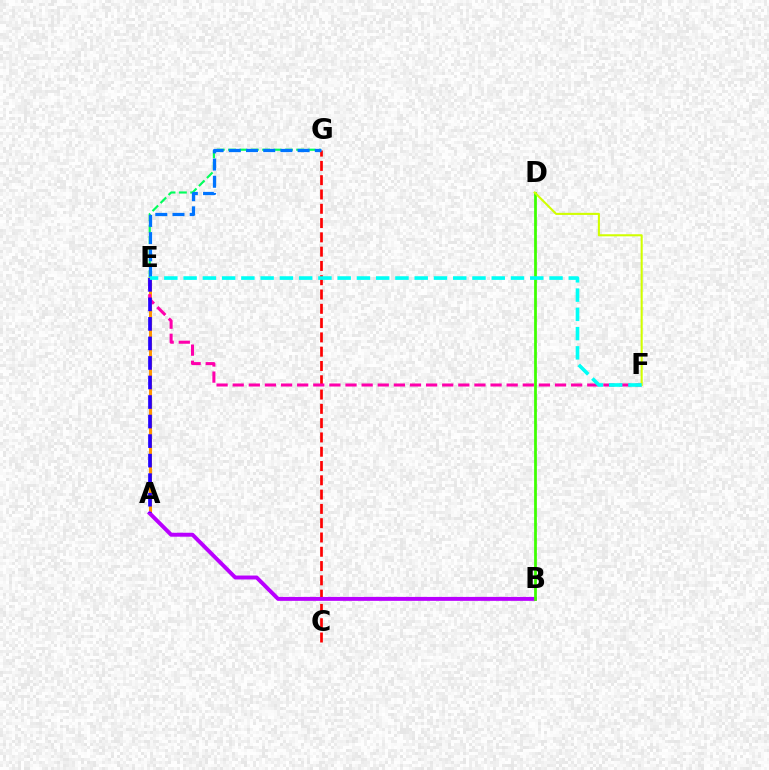{('C', 'G'): [{'color': '#ff0000', 'line_style': 'dashed', 'thickness': 1.94}], ('E', 'G'): [{'color': '#00ff5c', 'line_style': 'dashed', 'thickness': 1.54}, {'color': '#0074ff', 'line_style': 'dashed', 'thickness': 2.34}], ('A', 'E'): [{'color': '#ff9400', 'line_style': 'solid', 'thickness': 2.21}, {'color': '#2500ff', 'line_style': 'dashed', 'thickness': 2.65}], ('A', 'B'): [{'color': '#b900ff', 'line_style': 'solid', 'thickness': 2.83}], ('B', 'D'): [{'color': '#3dff00', 'line_style': 'solid', 'thickness': 1.98}], ('E', 'F'): [{'color': '#ff00ac', 'line_style': 'dashed', 'thickness': 2.19}, {'color': '#00fff6', 'line_style': 'dashed', 'thickness': 2.62}], ('D', 'F'): [{'color': '#d1ff00', 'line_style': 'solid', 'thickness': 1.5}]}